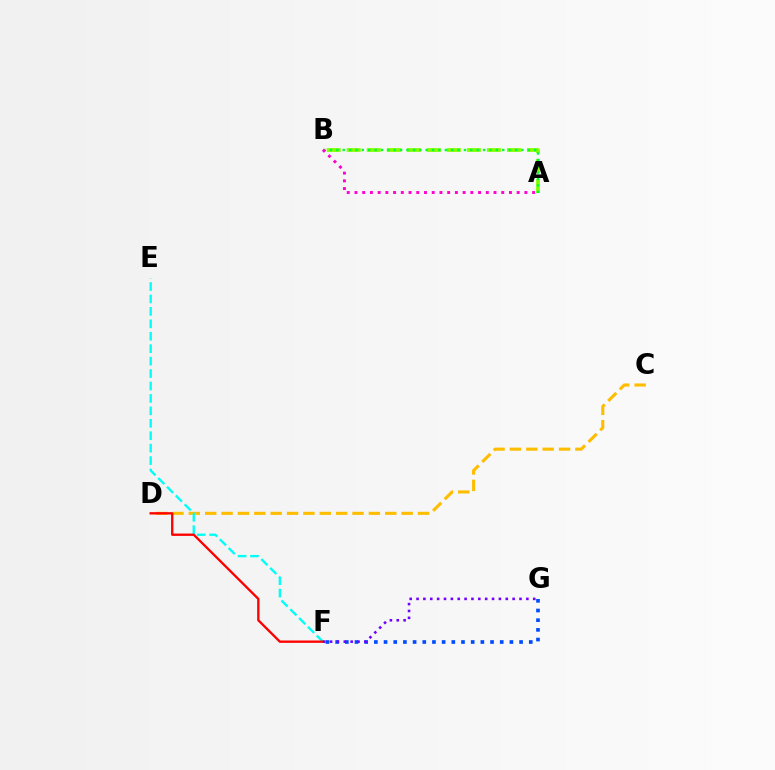{('A', 'B'): [{'color': '#84ff00', 'line_style': 'dashed', 'thickness': 2.72}, {'color': '#00ff39', 'line_style': 'dotted', 'thickness': 1.73}, {'color': '#ff00cf', 'line_style': 'dotted', 'thickness': 2.1}], ('F', 'G'): [{'color': '#004bff', 'line_style': 'dotted', 'thickness': 2.63}, {'color': '#7200ff', 'line_style': 'dotted', 'thickness': 1.86}], ('C', 'D'): [{'color': '#ffbd00', 'line_style': 'dashed', 'thickness': 2.22}], ('E', 'F'): [{'color': '#00fff6', 'line_style': 'dashed', 'thickness': 1.69}], ('D', 'F'): [{'color': '#ff0000', 'line_style': 'solid', 'thickness': 1.68}]}